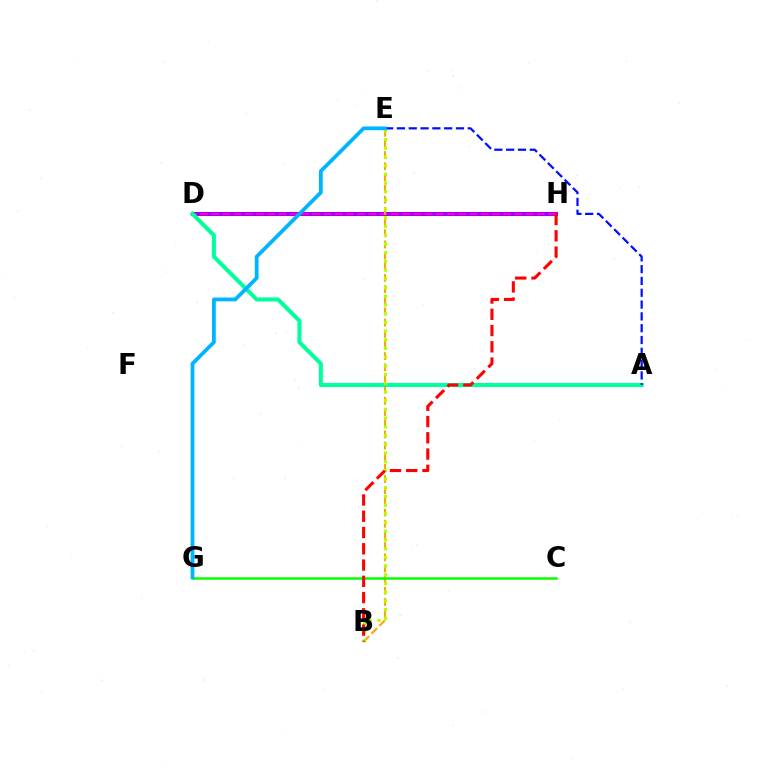{('D', 'H'): [{'color': '#9b00ff', 'line_style': 'solid', 'thickness': 2.92}, {'color': '#ff00bd', 'line_style': 'dashed', 'thickness': 1.53}], ('B', 'E'): [{'color': '#ffa500', 'line_style': 'dashed', 'thickness': 1.52}, {'color': '#b3ff00', 'line_style': 'dotted', 'thickness': 2.37}], ('A', 'D'): [{'color': '#00ff9d', 'line_style': 'solid', 'thickness': 2.92}], ('C', 'G'): [{'color': '#08ff00', 'line_style': 'solid', 'thickness': 1.8}], ('A', 'E'): [{'color': '#0010ff', 'line_style': 'dashed', 'thickness': 1.6}], ('E', 'G'): [{'color': '#00b5ff', 'line_style': 'solid', 'thickness': 2.72}], ('B', 'H'): [{'color': '#ff0000', 'line_style': 'dashed', 'thickness': 2.21}]}